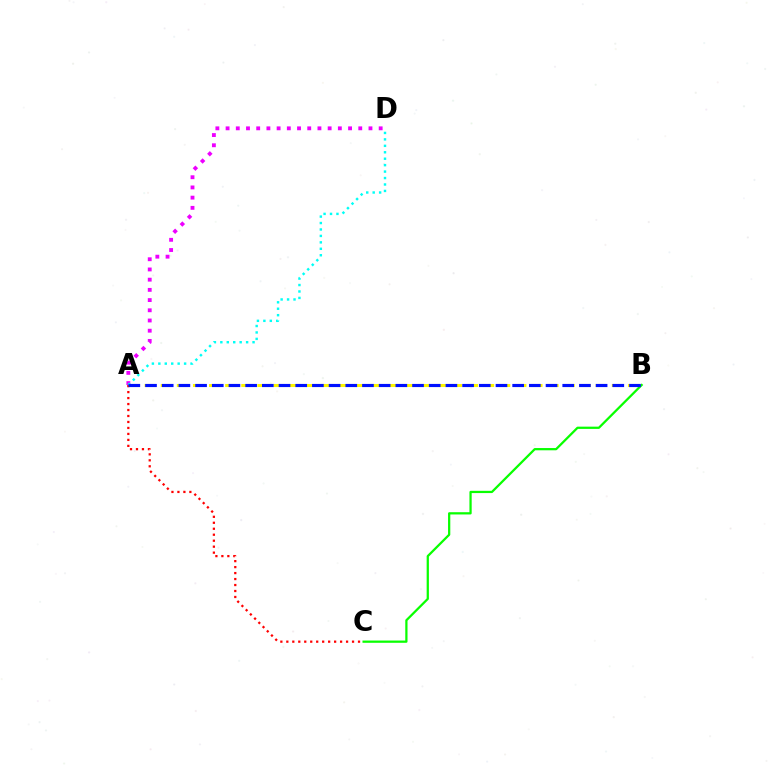{('B', 'C'): [{'color': '#08ff00', 'line_style': 'solid', 'thickness': 1.62}], ('A', 'B'): [{'color': '#fcf500', 'line_style': 'dashed', 'thickness': 2.19}, {'color': '#0010ff', 'line_style': 'dashed', 'thickness': 2.27}], ('A', 'C'): [{'color': '#ff0000', 'line_style': 'dotted', 'thickness': 1.62}], ('A', 'D'): [{'color': '#ee00ff', 'line_style': 'dotted', 'thickness': 2.77}, {'color': '#00fff6', 'line_style': 'dotted', 'thickness': 1.75}]}